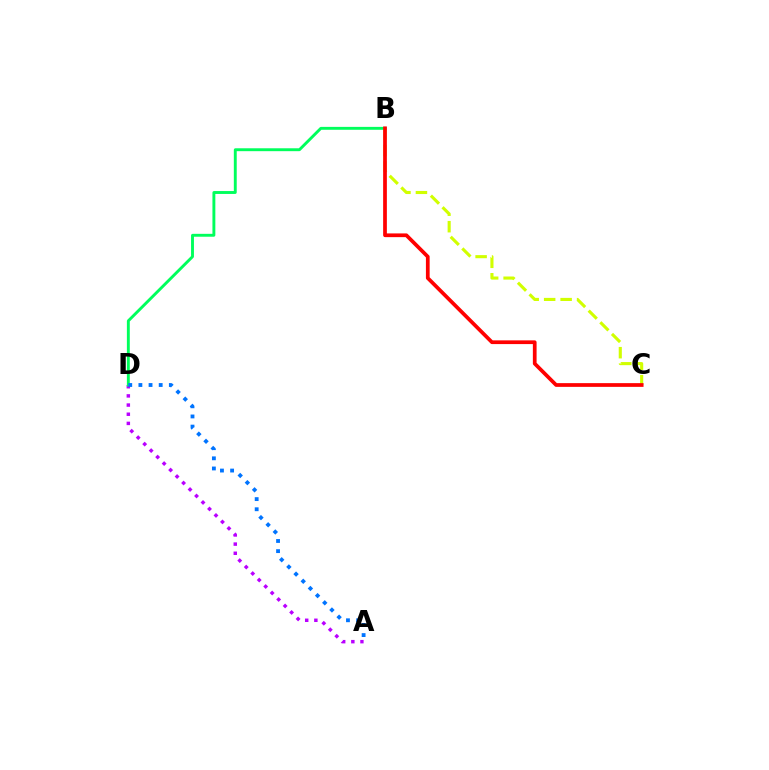{('B', 'C'): [{'color': '#d1ff00', 'line_style': 'dashed', 'thickness': 2.24}, {'color': '#ff0000', 'line_style': 'solid', 'thickness': 2.68}], ('A', 'D'): [{'color': '#b900ff', 'line_style': 'dotted', 'thickness': 2.49}, {'color': '#0074ff', 'line_style': 'dotted', 'thickness': 2.76}], ('B', 'D'): [{'color': '#00ff5c', 'line_style': 'solid', 'thickness': 2.09}]}